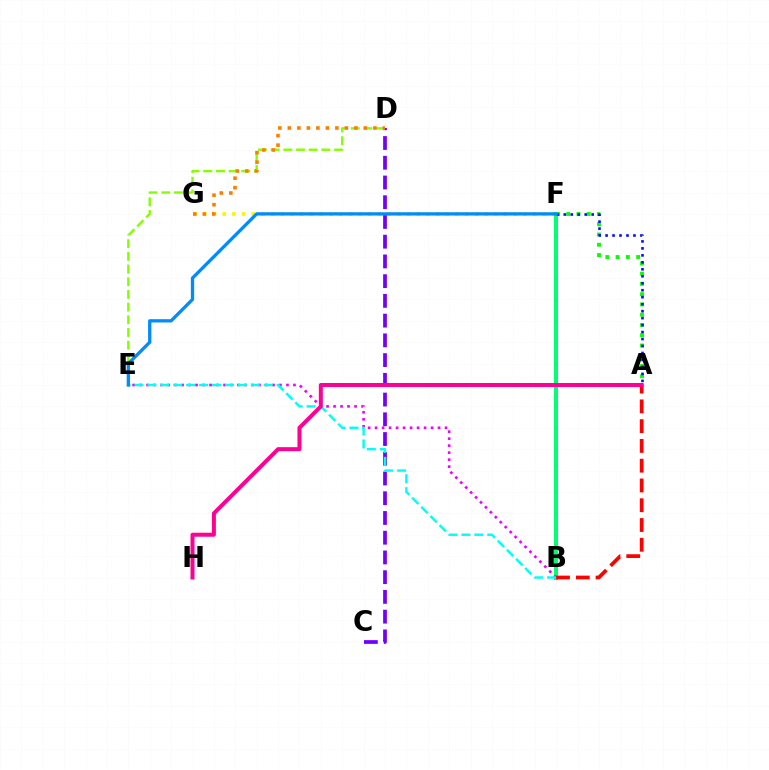{('A', 'F'): [{'color': '#08ff00', 'line_style': 'dotted', 'thickness': 2.79}, {'color': '#0010ff', 'line_style': 'dotted', 'thickness': 1.89}], ('C', 'D'): [{'color': '#7200ff', 'line_style': 'dashed', 'thickness': 2.68}], ('F', 'G'): [{'color': '#fcf500', 'line_style': 'dotted', 'thickness': 2.64}], ('B', 'F'): [{'color': '#00ff74', 'line_style': 'solid', 'thickness': 2.86}], ('D', 'E'): [{'color': '#84ff00', 'line_style': 'dashed', 'thickness': 1.72}], ('D', 'G'): [{'color': '#ff7c00', 'line_style': 'dotted', 'thickness': 2.58}], ('B', 'E'): [{'color': '#ee00ff', 'line_style': 'dotted', 'thickness': 1.9}, {'color': '#00fff6', 'line_style': 'dashed', 'thickness': 1.76}], ('A', 'B'): [{'color': '#ff0000', 'line_style': 'dashed', 'thickness': 2.69}], ('A', 'H'): [{'color': '#ff0094', 'line_style': 'solid', 'thickness': 2.87}], ('E', 'F'): [{'color': '#008cff', 'line_style': 'solid', 'thickness': 2.37}]}